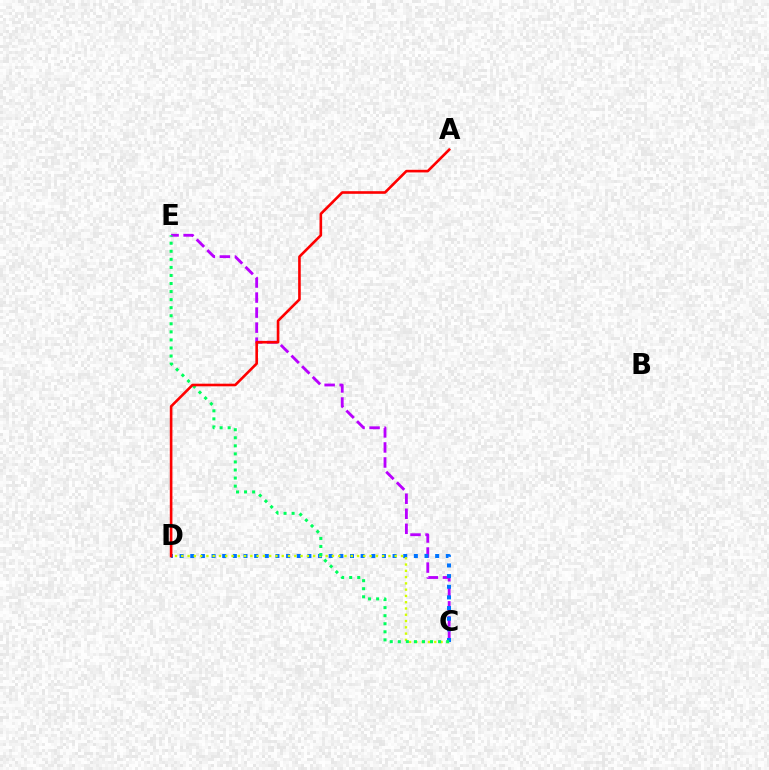{('C', 'E'): [{'color': '#b900ff', 'line_style': 'dashed', 'thickness': 2.04}, {'color': '#00ff5c', 'line_style': 'dotted', 'thickness': 2.19}], ('C', 'D'): [{'color': '#0074ff', 'line_style': 'dotted', 'thickness': 2.89}, {'color': '#d1ff00', 'line_style': 'dotted', 'thickness': 1.71}], ('A', 'D'): [{'color': '#ff0000', 'line_style': 'solid', 'thickness': 1.88}]}